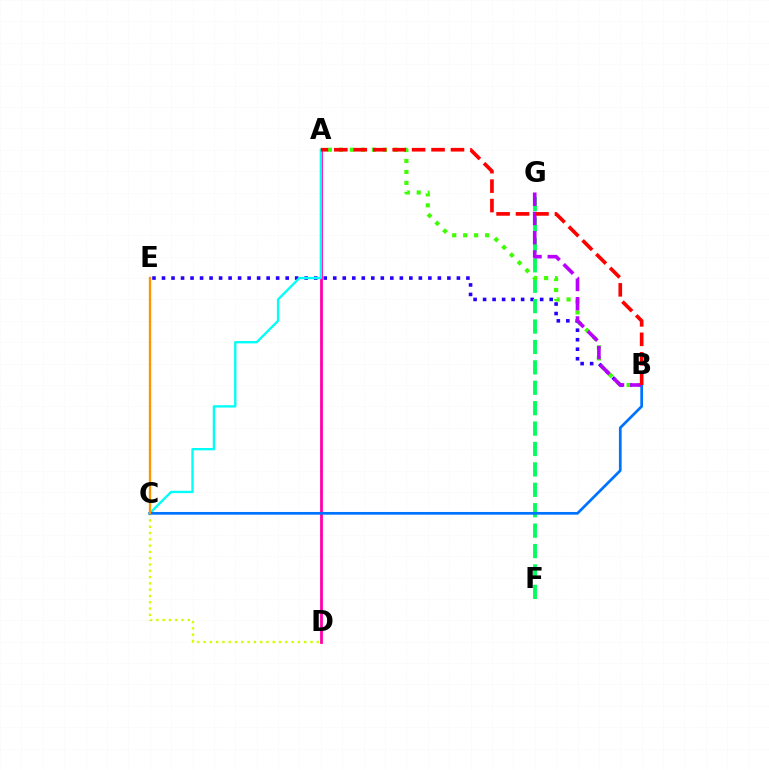{('B', 'E'): [{'color': '#2500ff', 'line_style': 'dotted', 'thickness': 2.58}], ('C', 'D'): [{'color': '#d1ff00', 'line_style': 'dotted', 'thickness': 1.71}], ('A', 'D'): [{'color': '#ff00ac', 'line_style': 'solid', 'thickness': 2.0}], ('F', 'G'): [{'color': '#00ff5c', 'line_style': 'dashed', 'thickness': 2.77}], ('A', 'B'): [{'color': '#3dff00', 'line_style': 'dotted', 'thickness': 2.98}, {'color': '#ff0000', 'line_style': 'dashed', 'thickness': 2.64}], ('A', 'C'): [{'color': '#00fff6', 'line_style': 'solid', 'thickness': 1.68}], ('B', 'C'): [{'color': '#0074ff', 'line_style': 'solid', 'thickness': 1.96}], ('B', 'G'): [{'color': '#b900ff', 'line_style': 'dashed', 'thickness': 2.61}], ('C', 'E'): [{'color': '#ff9400', 'line_style': 'solid', 'thickness': 1.67}]}